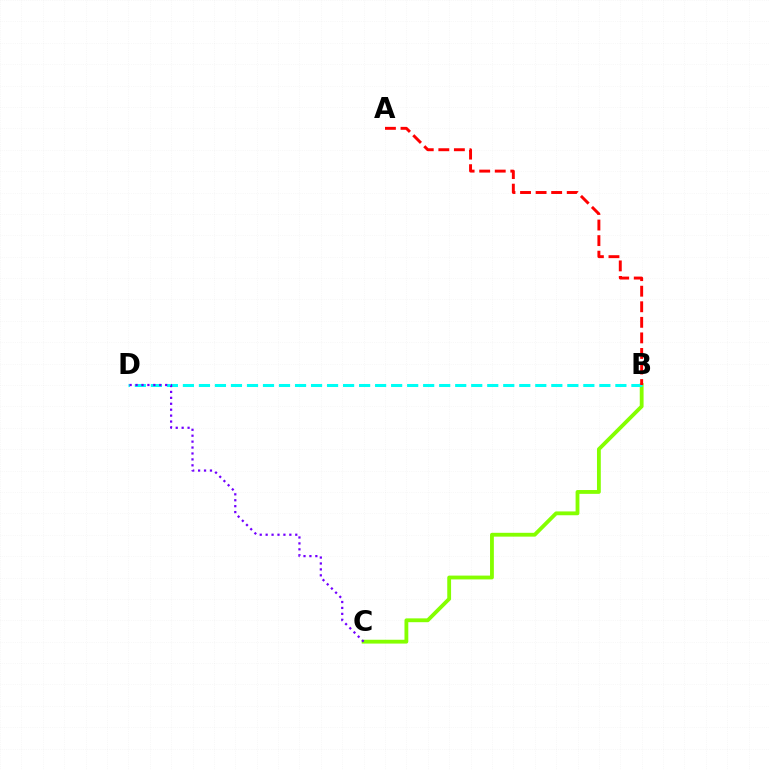{('B', 'C'): [{'color': '#84ff00', 'line_style': 'solid', 'thickness': 2.75}], ('B', 'D'): [{'color': '#00fff6', 'line_style': 'dashed', 'thickness': 2.18}], ('A', 'B'): [{'color': '#ff0000', 'line_style': 'dashed', 'thickness': 2.11}], ('C', 'D'): [{'color': '#7200ff', 'line_style': 'dotted', 'thickness': 1.61}]}